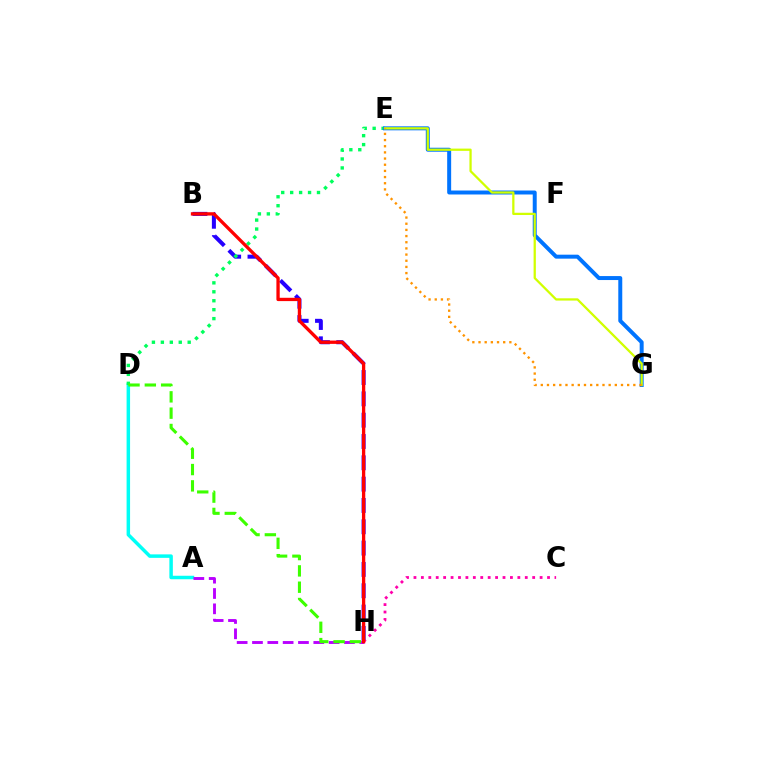{('A', 'D'): [{'color': '#00fff6', 'line_style': 'solid', 'thickness': 2.51}], ('B', 'H'): [{'color': '#2500ff', 'line_style': 'dashed', 'thickness': 2.9}, {'color': '#ff0000', 'line_style': 'solid', 'thickness': 2.38}], ('D', 'E'): [{'color': '#00ff5c', 'line_style': 'dotted', 'thickness': 2.43}], ('E', 'G'): [{'color': '#0074ff', 'line_style': 'solid', 'thickness': 2.86}, {'color': '#d1ff00', 'line_style': 'solid', 'thickness': 1.63}, {'color': '#ff9400', 'line_style': 'dotted', 'thickness': 1.68}], ('A', 'H'): [{'color': '#b900ff', 'line_style': 'dashed', 'thickness': 2.08}], ('C', 'H'): [{'color': '#ff00ac', 'line_style': 'dotted', 'thickness': 2.02}], ('D', 'H'): [{'color': '#3dff00', 'line_style': 'dashed', 'thickness': 2.22}]}